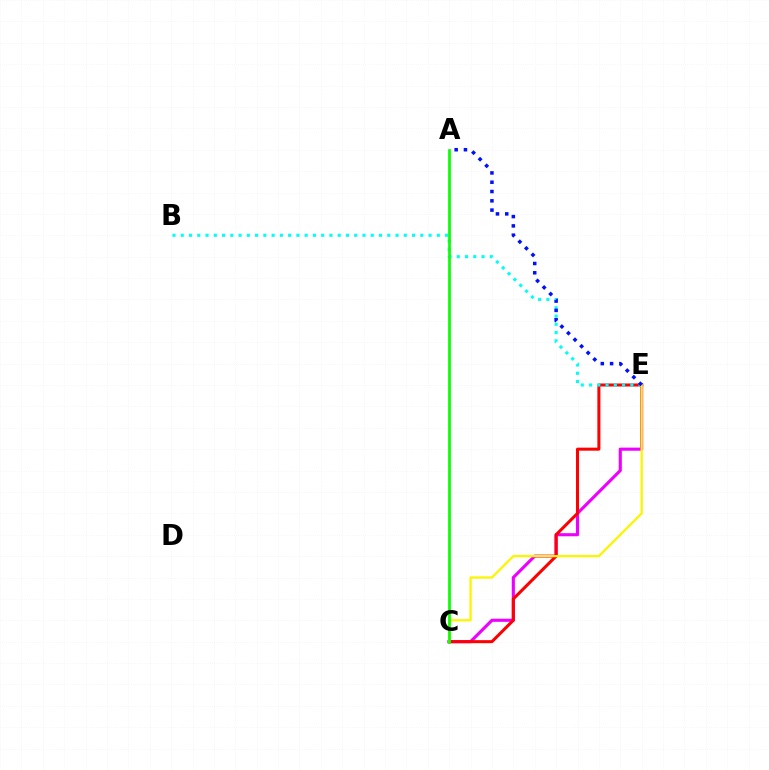{('C', 'E'): [{'color': '#ee00ff', 'line_style': 'solid', 'thickness': 2.24}, {'color': '#ff0000', 'line_style': 'solid', 'thickness': 2.18}, {'color': '#fcf500', 'line_style': 'solid', 'thickness': 1.64}], ('B', 'E'): [{'color': '#00fff6', 'line_style': 'dotted', 'thickness': 2.24}], ('A', 'E'): [{'color': '#0010ff', 'line_style': 'dotted', 'thickness': 2.53}], ('A', 'C'): [{'color': '#08ff00', 'line_style': 'solid', 'thickness': 1.96}]}